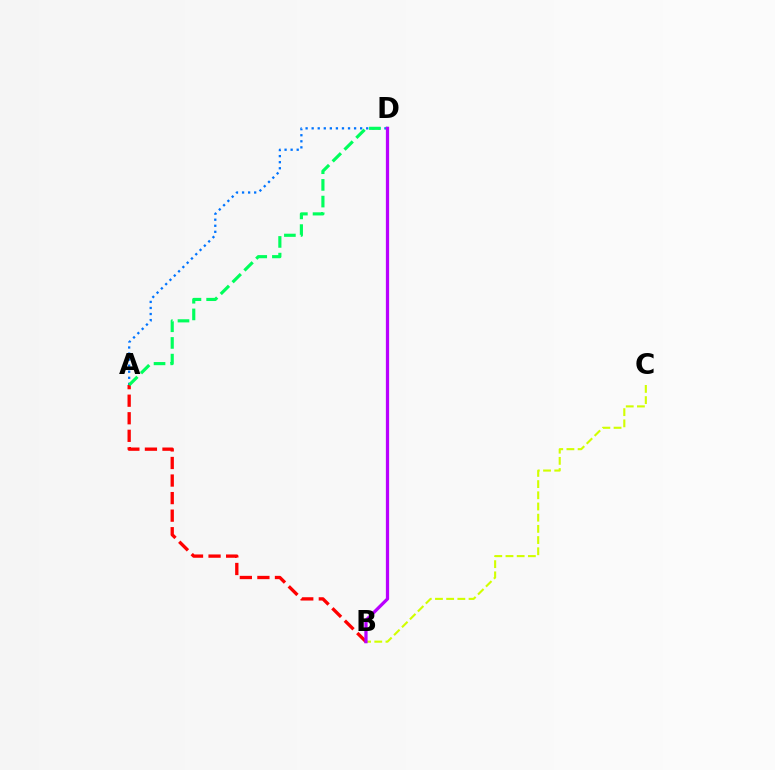{('A', 'B'): [{'color': '#ff0000', 'line_style': 'dashed', 'thickness': 2.39}], ('A', 'D'): [{'color': '#0074ff', 'line_style': 'dotted', 'thickness': 1.65}, {'color': '#00ff5c', 'line_style': 'dashed', 'thickness': 2.27}], ('B', 'C'): [{'color': '#d1ff00', 'line_style': 'dashed', 'thickness': 1.52}], ('B', 'D'): [{'color': '#b900ff', 'line_style': 'solid', 'thickness': 2.33}]}